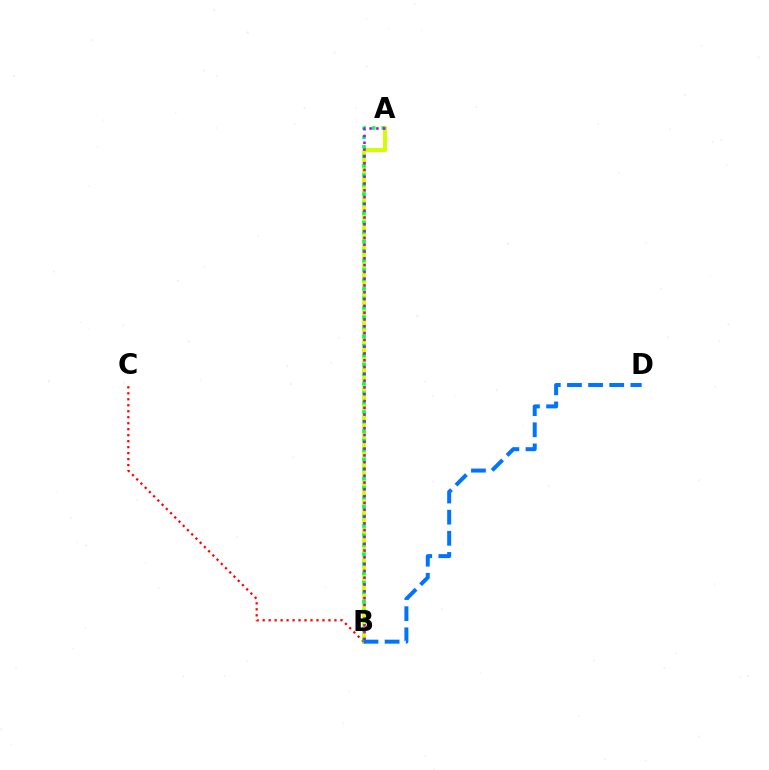{('A', 'B'): [{'color': '#d1ff00', 'line_style': 'solid', 'thickness': 2.89}, {'color': '#00ff5c', 'line_style': 'dotted', 'thickness': 2.58}, {'color': '#b900ff', 'line_style': 'dotted', 'thickness': 1.85}], ('B', 'C'): [{'color': '#ff0000', 'line_style': 'dotted', 'thickness': 1.63}], ('B', 'D'): [{'color': '#0074ff', 'line_style': 'dashed', 'thickness': 2.87}]}